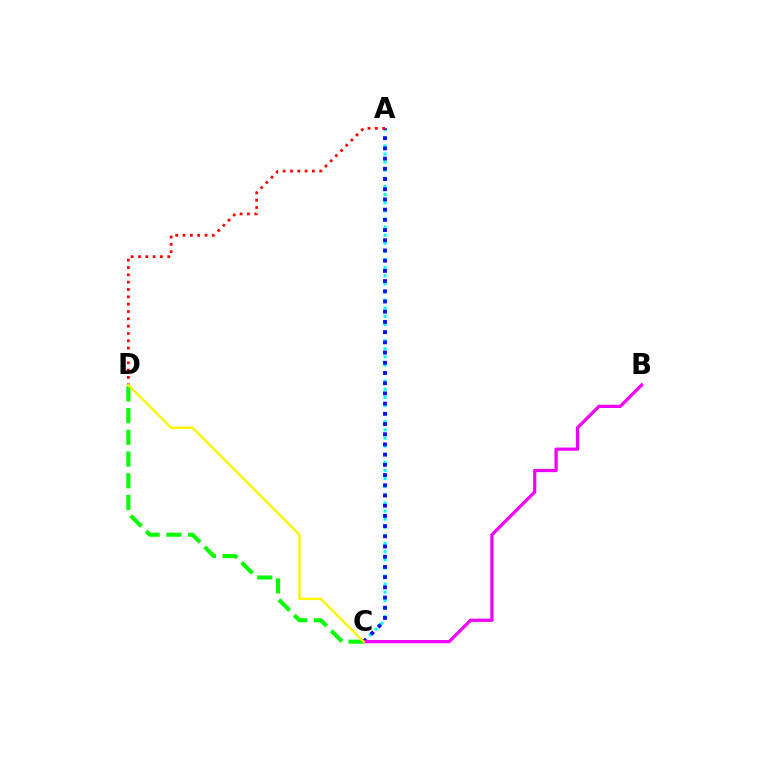{('A', 'C'): [{'color': '#00fff6', 'line_style': 'dotted', 'thickness': 2.2}, {'color': '#0010ff', 'line_style': 'dotted', 'thickness': 2.77}], ('B', 'C'): [{'color': '#ee00ff', 'line_style': 'solid', 'thickness': 2.32}], ('C', 'D'): [{'color': '#08ff00', 'line_style': 'dashed', 'thickness': 2.95}, {'color': '#fcf500', 'line_style': 'solid', 'thickness': 1.7}], ('A', 'D'): [{'color': '#ff0000', 'line_style': 'dotted', 'thickness': 1.99}]}